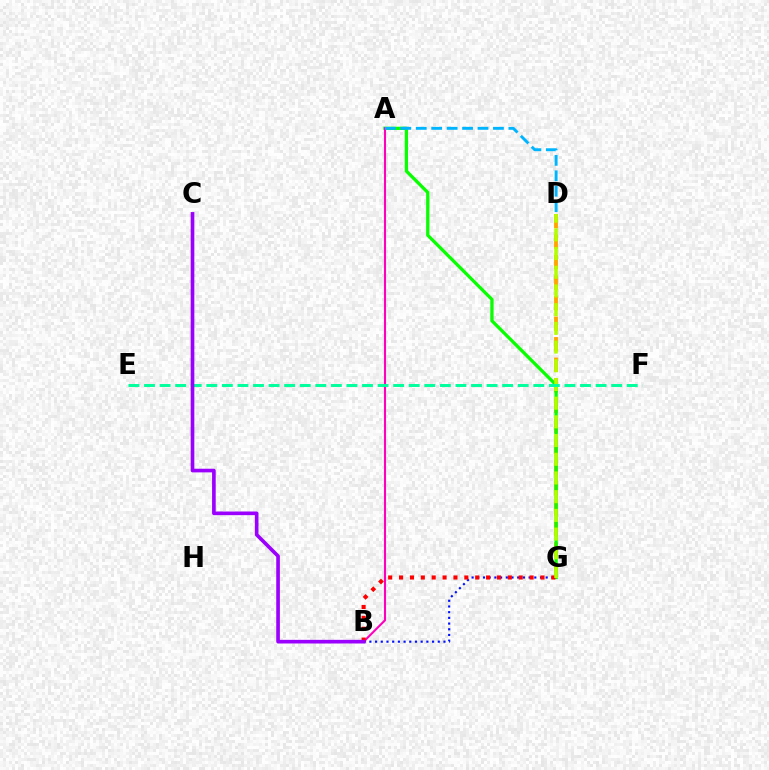{('D', 'G'): [{'color': '#ffa500', 'line_style': 'dashed', 'thickness': 2.79}, {'color': '#b3ff00', 'line_style': 'dashed', 'thickness': 2.54}], ('A', 'G'): [{'color': '#08ff00', 'line_style': 'solid', 'thickness': 2.35}], ('A', 'B'): [{'color': '#ff00bd', 'line_style': 'solid', 'thickness': 1.51}], ('A', 'D'): [{'color': '#00b5ff', 'line_style': 'dashed', 'thickness': 2.1}], ('B', 'G'): [{'color': '#0010ff', 'line_style': 'dotted', 'thickness': 1.55}, {'color': '#ff0000', 'line_style': 'dotted', 'thickness': 2.96}], ('E', 'F'): [{'color': '#00ff9d', 'line_style': 'dashed', 'thickness': 2.12}], ('B', 'C'): [{'color': '#9b00ff', 'line_style': 'solid', 'thickness': 2.62}]}